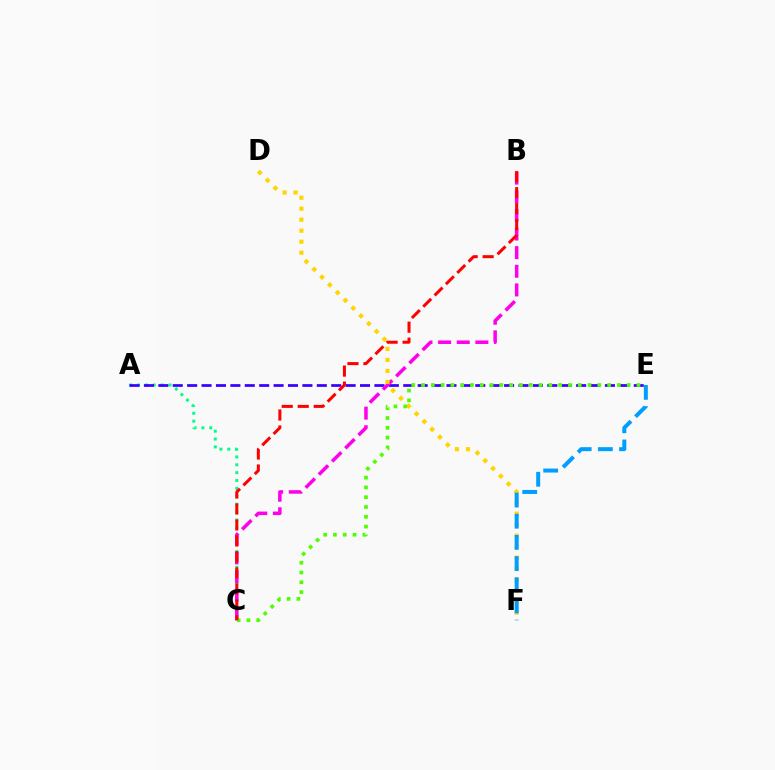{('A', 'C'): [{'color': '#00ff86', 'line_style': 'dotted', 'thickness': 2.14}], ('A', 'E'): [{'color': '#3700ff', 'line_style': 'dashed', 'thickness': 1.96}], ('B', 'C'): [{'color': '#ff00ed', 'line_style': 'dashed', 'thickness': 2.53}, {'color': '#ff0000', 'line_style': 'dashed', 'thickness': 2.17}], ('D', 'F'): [{'color': '#ffd500', 'line_style': 'dotted', 'thickness': 2.99}], ('C', 'E'): [{'color': '#4fff00', 'line_style': 'dotted', 'thickness': 2.66}], ('E', 'F'): [{'color': '#009eff', 'line_style': 'dashed', 'thickness': 2.88}]}